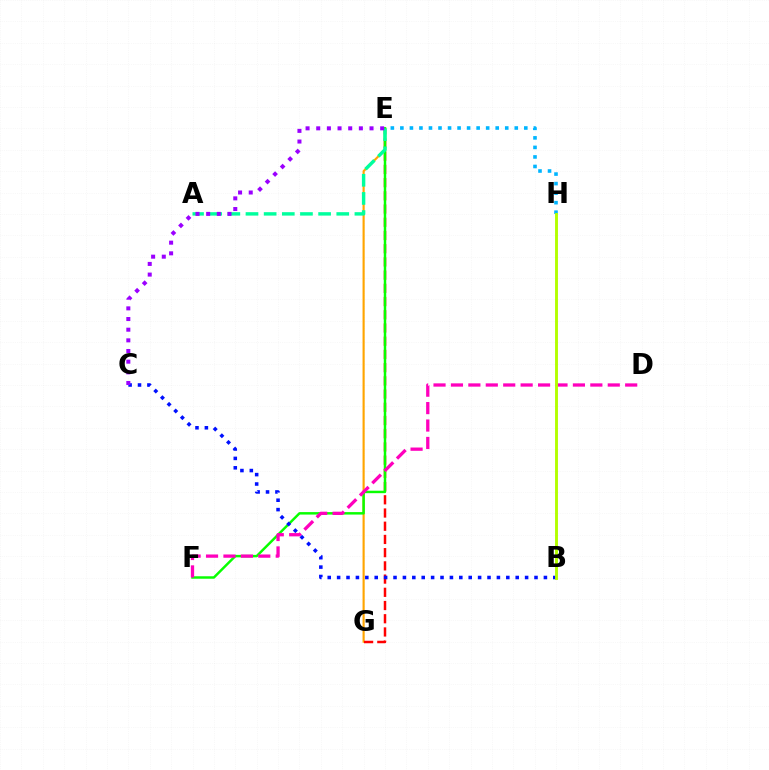{('E', 'G'): [{'color': '#ffa500', 'line_style': 'solid', 'thickness': 1.54}, {'color': '#ff0000', 'line_style': 'dashed', 'thickness': 1.8}], ('E', 'F'): [{'color': '#08ff00', 'line_style': 'solid', 'thickness': 1.78}], ('A', 'E'): [{'color': '#00ff9d', 'line_style': 'dashed', 'thickness': 2.47}], ('E', 'H'): [{'color': '#00b5ff', 'line_style': 'dotted', 'thickness': 2.59}], ('B', 'C'): [{'color': '#0010ff', 'line_style': 'dotted', 'thickness': 2.55}], ('D', 'F'): [{'color': '#ff00bd', 'line_style': 'dashed', 'thickness': 2.37}], ('B', 'H'): [{'color': '#b3ff00', 'line_style': 'solid', 'thickness': 2.09}], ('C', 'E'): [{'color': '#9b00ff', 'line_style': 'dotted', 'thickness': 2.9}]}